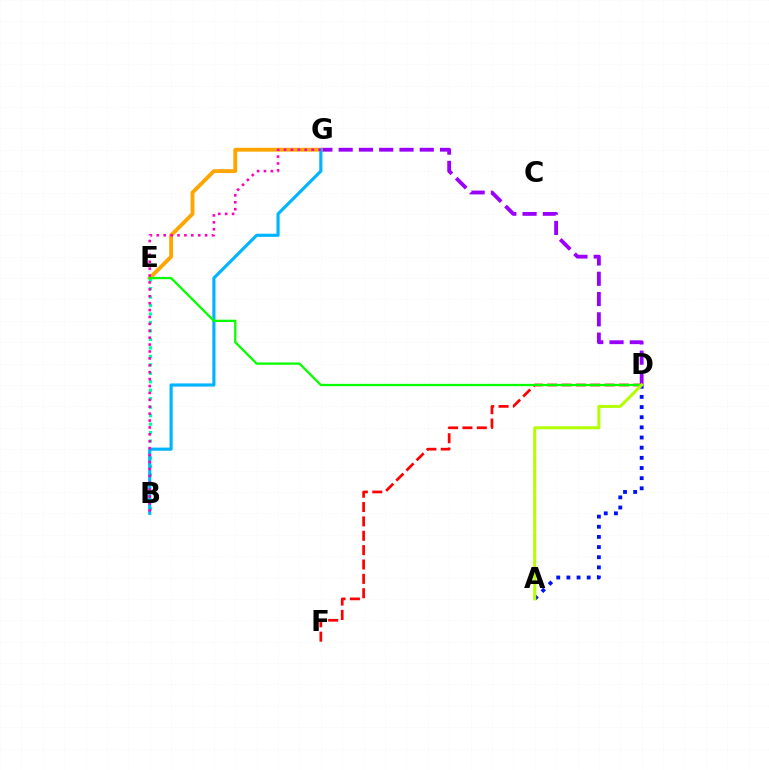{('D', 'G'): [{'color': '#9b00ff', 'line_style': 'dashed', 'thickness': 2.75}], ('E', 'G'): [{'color': '#ffa500', 'line_style': 'solid', 'thickness': 2.78}], ('B', 'E'): [{'color': '#00ff9d', 'line_style': 'dotted', 'thickness': 2.3}], ('B', 'G'): [{'color': '#00b5ff', 'line_style': 'solid', 'thickness': 2.26}, {'color': '#ff00bd', 'line_style': 'dotted', 'thickness': 1.88}], ('D', 'F'): [{'color': '#ff0000', 'line_style': 'dashed', 'thickness': 1.95}], ('D', 'E'): [{'color': '#08ff00', 'line_style': 'solid', 'thickness': 1.65}], ('A', 'D'): [{'color': '#0010ff', 'line_style': 'dotted', 'thickness': 2.76}, {'color': '#b3ff00', 'line_style': 'solid', 'thickness': 2.17}]}